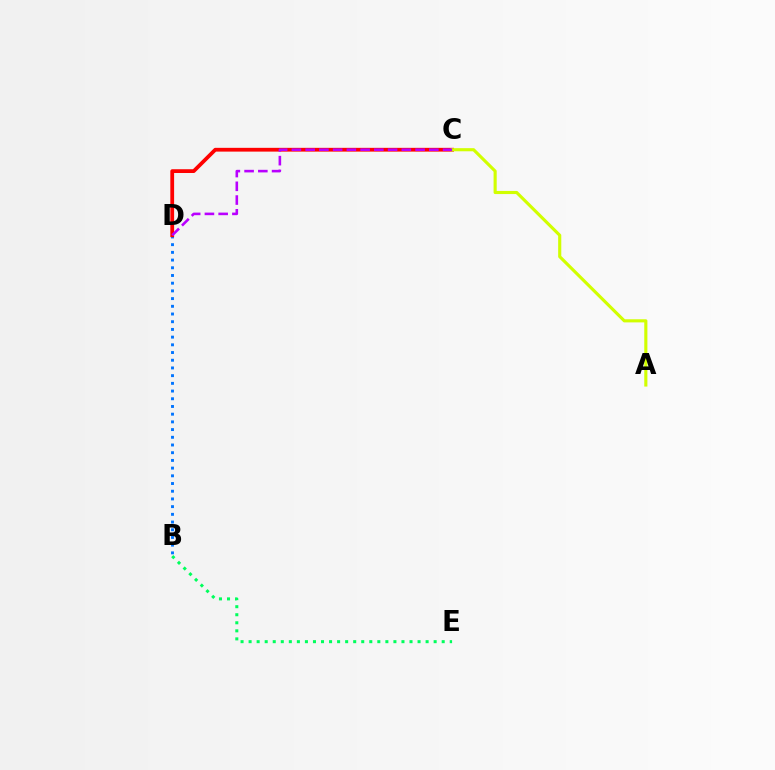{('B', 'D'): [{'color': '#0074ff', 'line_style': 'dotted', 'thickness': 2.09}], ('C', 'D'): [{'color': '#ff0000', 'line_style': 'solid', 'thickness': 2.72}, {'color': '#b900ff', 'line_style': 'dashed', 'thickness': 1.87}], ('A', 'C'): [{'color': '#d1ff00', 'line_style': 'solid', 'thickness': 2.25}], ('B', 'E'): [{'color': '#00ff5c', 'line_style': 'dotted', 'thickness': 2.19}]}